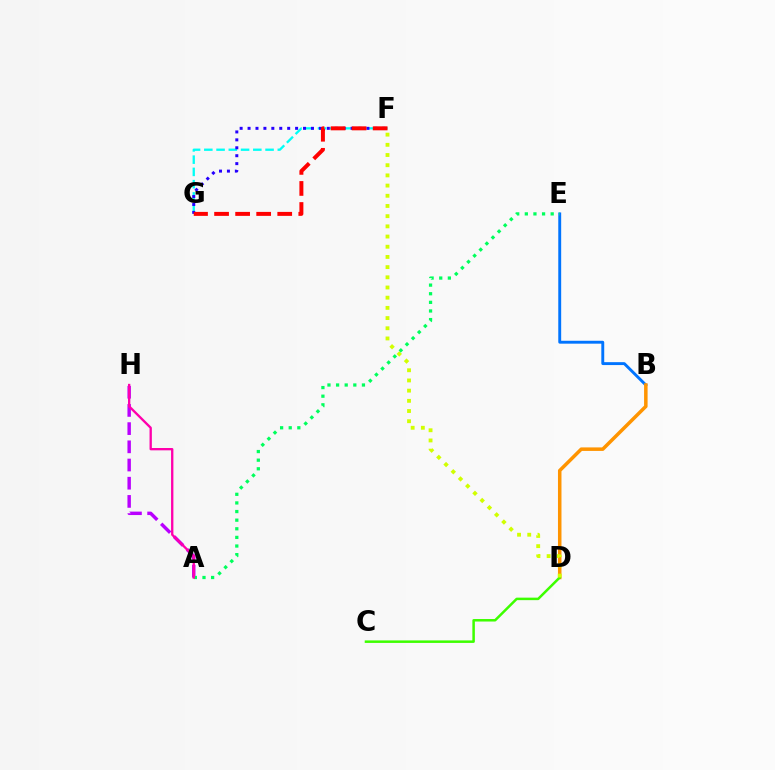{('F', 'G'): [{'color': '#00fff6', 'line_style': 'dashed', 'thickness': 1.66}, {'color': '#2500ff', 'line_style': 'dotted', 'thickness': 2.15}, {'color': '#ff0000', 'line_style': 'dashed', 'thickness': 2.86}], ('B', 'E'): [{'color': '#0074ff', 'line_style': 'solid', 'thickness': 2.09}], ('B', 'D'): [{'color': '#ff9400', 'line_style': 'solid', 'thickness': 2.53}], ('C', 'D'): [{'color': '#3dff00', 'line_style': 'solid', 'thickness': 1.8}], ('D', 'F'): [{'color': '#d1ff00', 'line_style': 'dotted', 'thickness': 2.77}], ('A', 'H'): [{'color': '#b900ff', 'line_style': 'dashed', 'thickness': 2.47}, {'color': '#ff00ac', 'line_style': 'solid', 'thickness': 1.68}], ('A', 'E'): [{'color': '#00ff5c', 'line_style': 'dotted', 'thickness': 2.34}]}